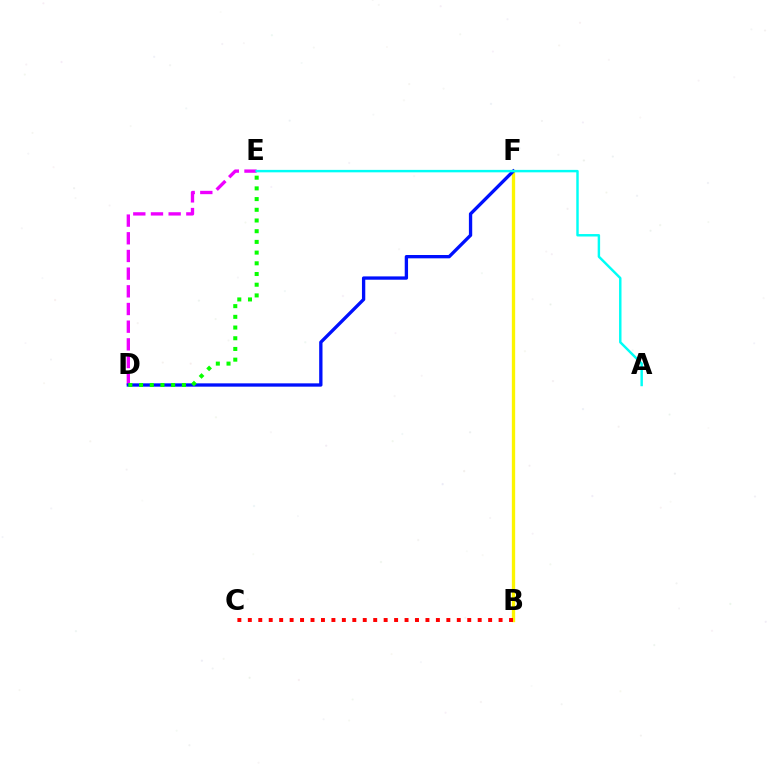{('B', 'F'): [{'color': '#fcf500', 'line_style': 'solid', 'thickness': 2.39}], ('B', 'C'): [{'color': '#ff0000', 'line_style': 'dotted', 'thickness': 2.84}], ('D', 'E'): [{'color': '#ee00ff', 'line_style': 'dashed', 'thickness': 2.4}, {'color': '#08ff00', 'line_style': 'dotted', 'thickness': 2.91}], ('D', 'F'): [{'color': '#0010ff', 'line_style': 'solid', 'thickness': 2.39}], ('A', 'E'): [{'color': '#00fff6', 'line_style': 'solid', 'thickness': 1.76}]}